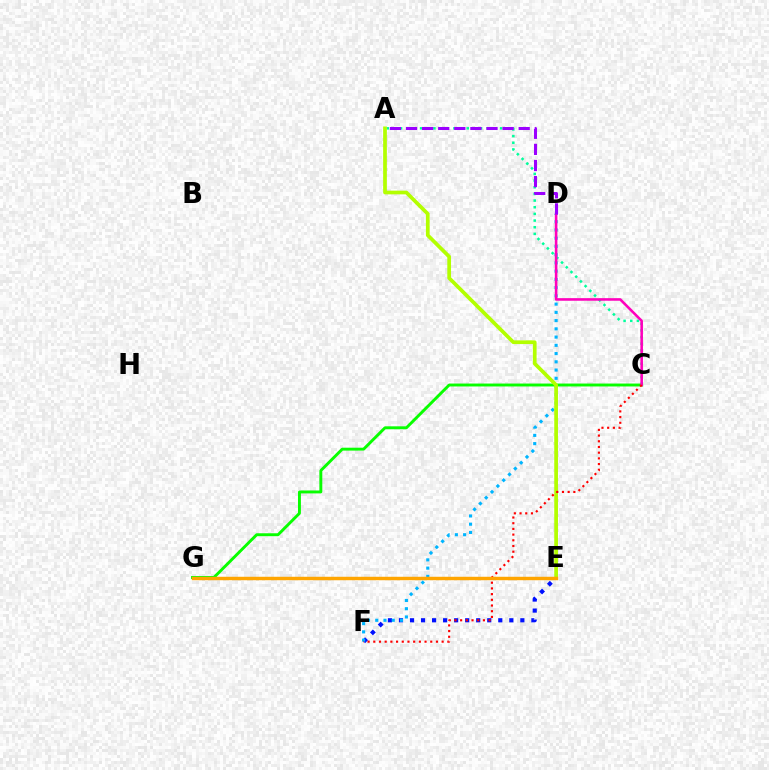{('E', 'F'): [{'color': '#0010ff', 'line_style': 'dotted', 'thickness': 3.0}], ('D', 'F'): [{'color': '#00b5ff', 'line_style': 'dotted', 'thickness': 2.24}], ('A', 'C'): [{'color': '#00ff9d', 'line_style': 'dotted', 'thickness': 1.81}], ('C', 'G'): [{'color': '#08ff00', 'line_style': 'solid', 'thickness': 2.1}], ('C', 'D'): [{'color': '#ff00bd', 'line_style': 'solid', 'thickness': 1.86}], ('A', 'E'): [{'color': '#b3ff00', 'line_style': 'solid', 'thickness': 2.68}], ('C', 'F'): [{'color': '#ff0000', 'line_style': 'dotted', 'thickness': 1.55}], ('A', 'D'): [{'color': '#9b00ff', 'line_style': 'dashed', 'thickness': 2.19}], ('E', 'G'): [{'color': '#ffa500', 'line_style': 'solid', 'thickness': 2.48}]}